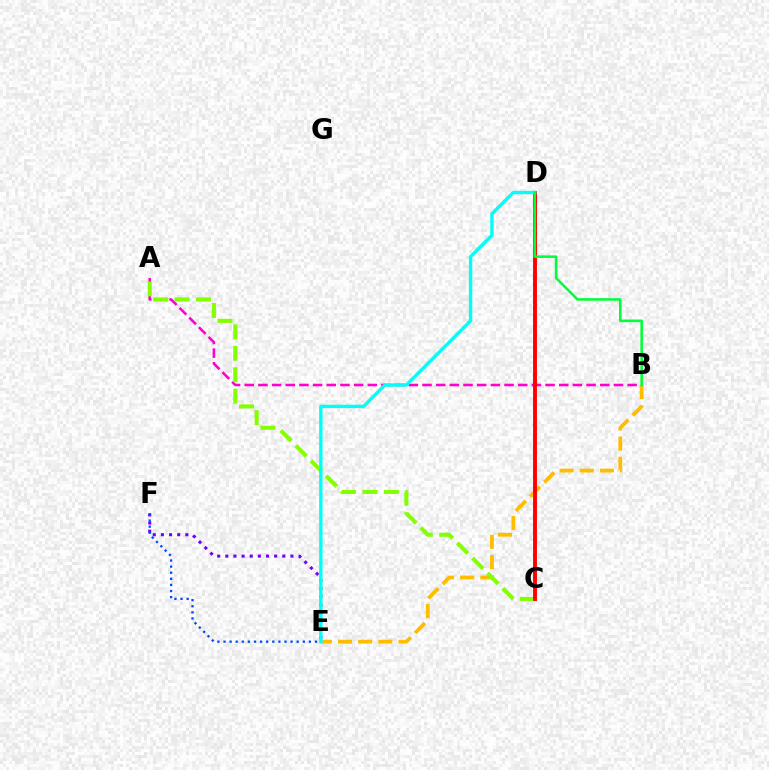{('A', 'B'): [{'color': '#ff00cf', 'line_style': 'dashed', 'thickness': 1.86}], ('B', 'E'): [{'color': '#ffbd00', 'line_style': 'dashed', 'thickness': 2.74}], ('E', 'F'): [{'color': '#7200ff', 'line_style': 'dotted', 'thickness': 2.21}, {'color': '#004bff', 'line_style': 'dotted', 'thickness': 1.66}], ('A', 'C'): [{'color': '#84ff00', 'line_style': 'dashed', 'thickness': 2.91}], ('C', 'D'): [{'color': '#ff0000', 'line_style': 'solid', 'thickness': 2.8}], ('D', 'E'): [{'color': '#00fff6', 'line_style': 'solid', 'thickness': 2.43}], ('B', 'D'): [{'color': '#00ff39', 'line_style': 'solid', 'thickness': 1.84}]}